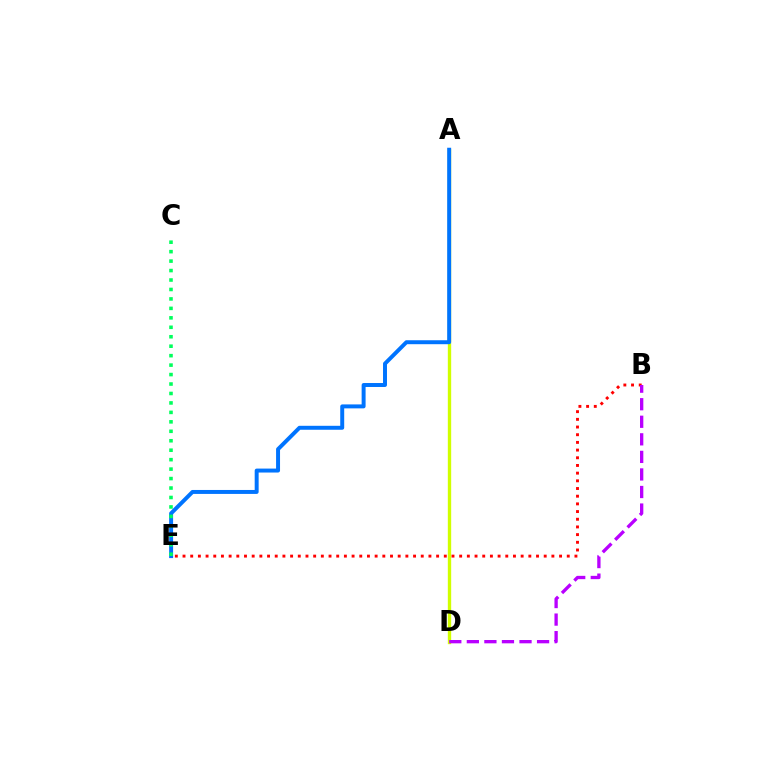{('A', 'D'): [{'color': '#d1ff00', 'line_style': 'solid', 'thickness': 2.41}], ('B', 'E'): [{'color': '#ff0000', 'line_style': 'dotted', 'thickness': 2.09}], ('B', 'D'): [{'color': '#b900ff', 'line_style': 'dashed', 'thickness': 2.38}], ('A', 'E'): [{'color': '#0074ff', 'line_style': 'solid', 'thickness': 2.85}], ('C', 'E'): [{'color': '#00ff5c', 'line_style': 'dotted', 'thickness': 2.57}]}